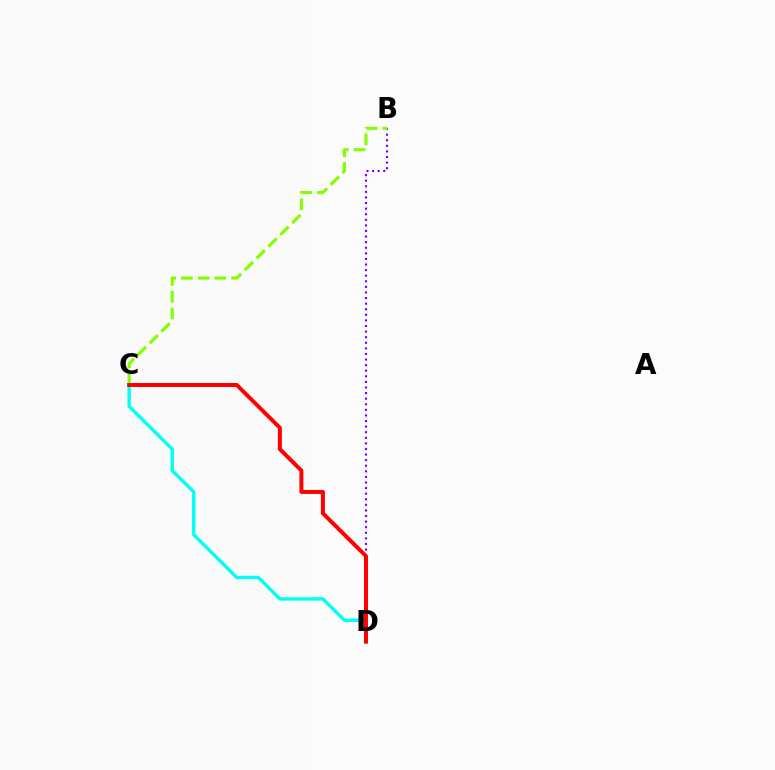{('B', 'D'): [{'color': '#7200ff', 'line_style': 'dotted', 'thickness': 1.52}], ('C', 'D'): [{'color': '#00fff6', 'line_style': 'solid', 'thickness': 2.45}, {'color': '#ff0000', 'line_style': 'solid', 'thickness': 2.86}], ('B', 'C'): [{'color': '#84ff00', 'line_style': 'dashed', 'thickness': 2.27}]}